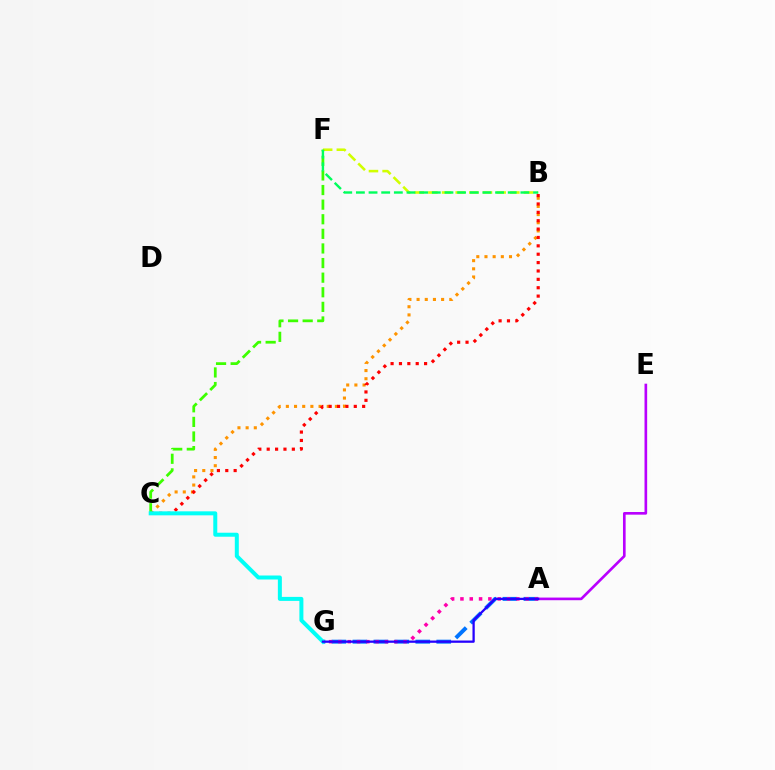{('B', 'F'): [{'color': '#d1ff00', 'line_style': 'dashed', 'thickness': 1.85}, {'color': '#00ff5c', 'line_style': 'dashed', 'thickness': 1.72}], ('B', 'C'): [{'color': '#ff9400', 'line_style': 'dotted', 'thickness': 2.22}, {'color': '#ff0000', 'line_style': 'dotted', 'thickness': 2.28}], ('C', 'F'): [{'color': '#3dff00', 'line_style': 'dashed', 'thickness': 1.98}], ('A', 'G'): [{'color': '#0074ff', 'line_style': 'dashed', 'thickness': 2.85}, {'color': '#ff00ac', 'line_style': 'dotted', 'thickness': 2.53}, {'color': '#2500ff', 'line_style': 'solid', 'thickness': 1.63}], ('C', 'G'): [{'color': '#00fff6', 'line_style': 'solid', 'thickness': 2.87}], ('A', 'E'): [{'color': '#b900ff', 'line_style': 'solid', 'thickness': 1.91}]}